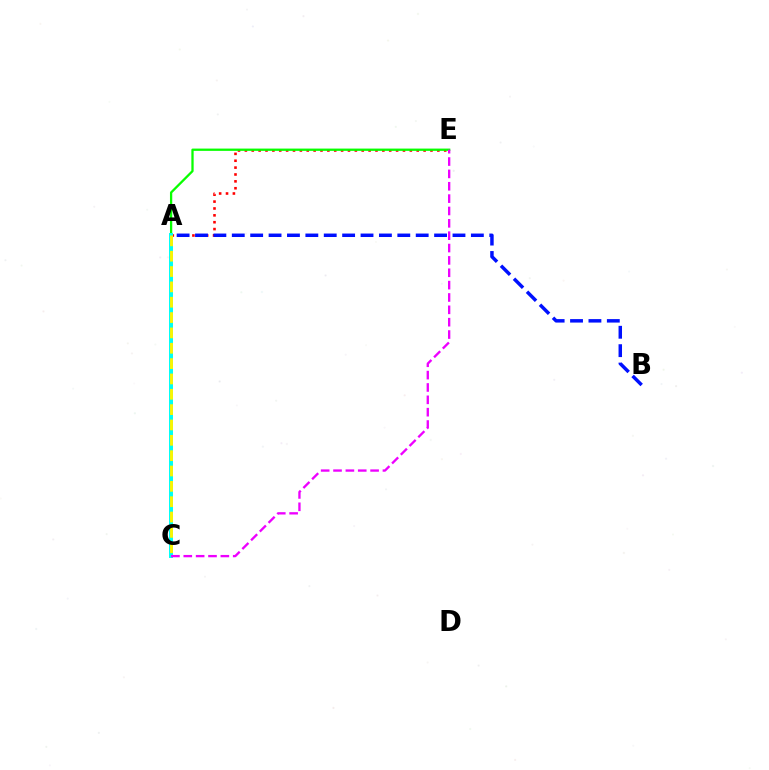{('A', 'E'): [{'color': '#ff0000', 'line_style': 'dotted', 'thickness': 1.87}, {'color': '#08ff00', 'line_style': 'solid', 'thickness': 1.65}], ('A', 'B'): [{'color': '#0010ff', 'line_style': 'dashed', 'thickness': 2.5}], ('A', 'C'): [{'color': '#00fff6', 'line_style': 'solid', 'thickness': 2.86}, {'color': '#fcf500', 'line_style': 'dashed', 'thickness': 2.08}], ('C', 'E'): [{'color': '#ee00ff', 'line_style': 'dashed', 'thickness': 1.68}]}